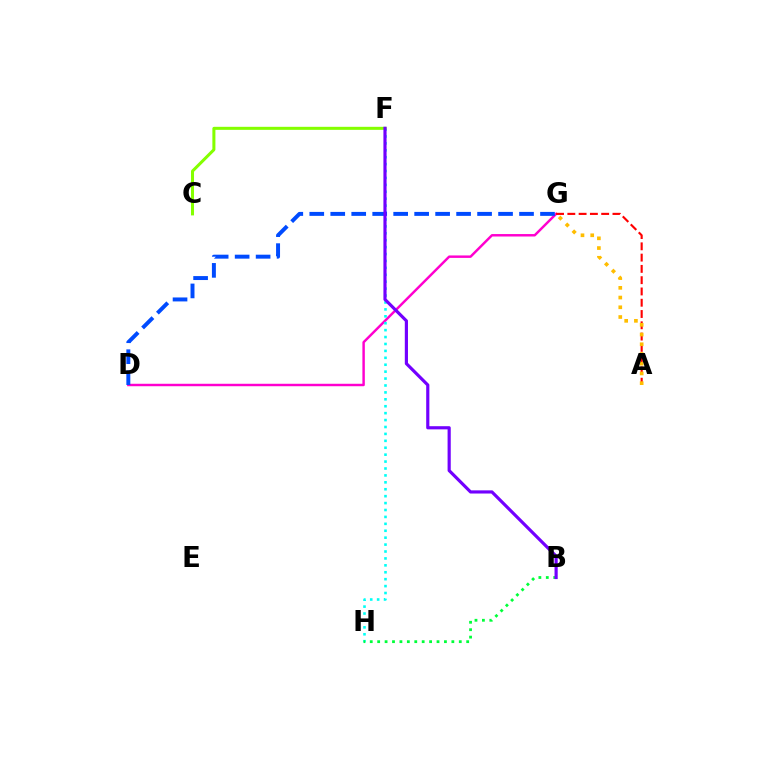{('D', 'G'): [{'color': '#ff00cf', 'line_style': 'solid', 'thickness': 1.77}, {'color': '#004bff', 'line_style': 'dashed', 'thickness': 2.85}], ('A', 'G'): [{'color': '#ff0000', 'line_style': 'dashed', 'thickness': 1.53}, {'color': '#ffbd00', 'line_style': 'dotted', 'thickness': 2.64}], ('F', 'H'): [{'color': '#00fff6', 'line_style': 'dotted', 'thickness': 1.88}], ('C', 'F'): [{'color': '#84ff00', 'line_style': 'solid', 'thickness': 2.18}], ('B', 'H'): [{'color': '#00ff39', 'line_style': 'dotted', 'thickness': 2.02}], ('B', 'F'): [{'color': '#7200ff', 'line_style': 'solid', 'thickness': 2.28}]}